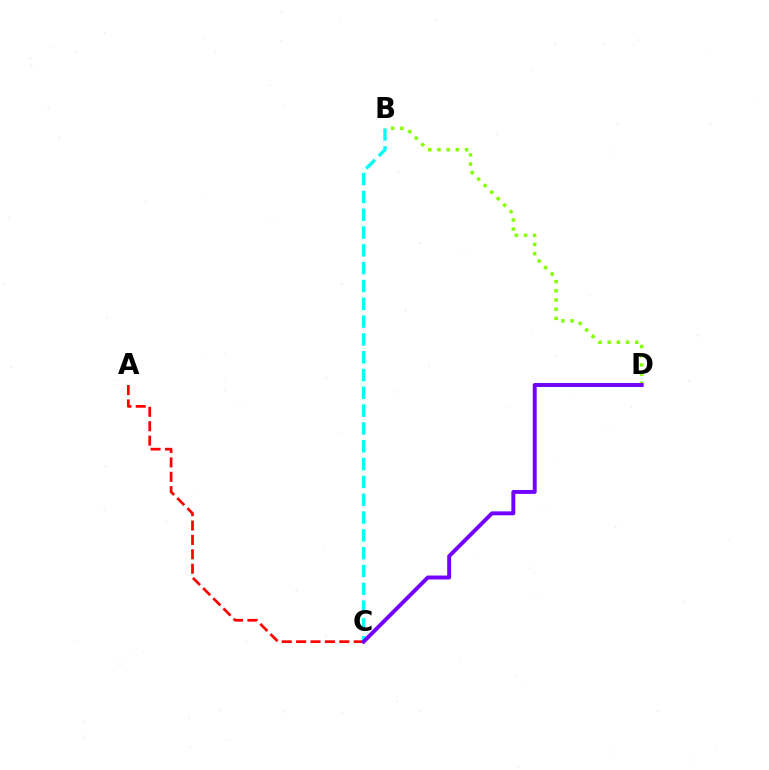{('A', 'C'): [{'color': '#ff0000', 'line_style': 'dashed', 'thickness': 1.96}], ('B', 'C'): [{'color': '#00fff6', 'line_style': 'dashed', 'thickness': 2.42}], ('B', 'D'): [{'color': '#84ff00', 'line_style': 'dotted', 'thickness': 2.5}], ('C', 'D'): [{'color': '#7200ff', 'line_style': 'solid', 'thickness': 2.82}]}